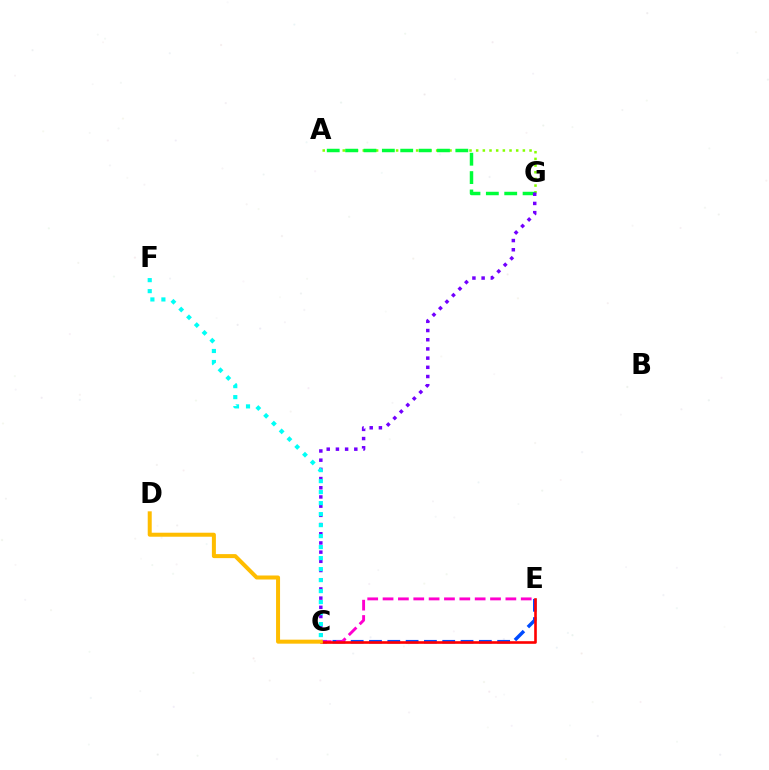{('A', 'G'): [{'color': '#84ff00', 'line_style': 'dotted', 'thickness': 1.81}, {'color': '#00ff39', 'line_style': 'dashed', 'thickness': 2.5}], ('C', 'E'): [{'color': '#004bff', 'line_style': 'dashed', 'thickness': 2.49}, {'color': '#ff00cf', 'line_style': 'dashed', 'thickness': 2.09}, {'color': '#ff0000', 'line_style': 'solid', 'thickness': 1.89}], ('C', 'G'): [{'color': '#7200ff', 'line_style': 'dotted', 'thickness': 2.5}], ('C', 'F'): [{'color': '#00fff6', 'line_style': 'dotted', 'thickness': 2.99}], ('C', 'D'): [{'color': '#ffbd00', 'line_style': 'solid', 'thickness': 2.88}]}